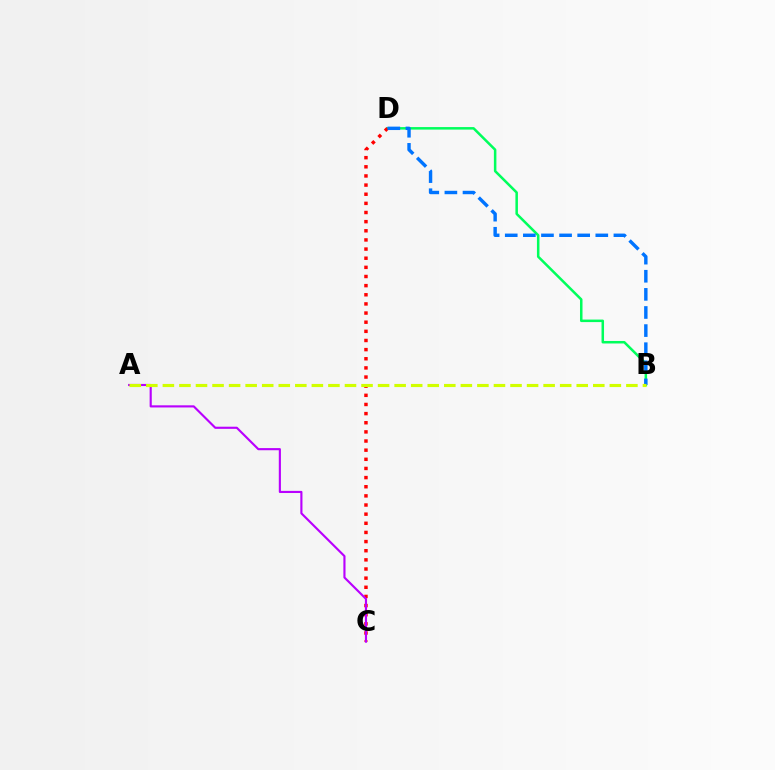{('B', 'D'): [{'color': '#00ff5c', 'line_style': 'solid', 'thickness': 1.81}, {'color': '#0074ff', 'line_style': 'dashed', 'thickness': 2.46}], ('C', 'D'): [{'color': '#ff0000', 'line_style': 'dotted', 'thickness': 2.48}], ('A', 'C'): [{'color': '#b900ff', 'line_style': 'solid', 'thickness': 1.54}], ('A', 'B'): [{'color': '#d1ff00', 'line_style': 'dashed', 'thickness': 2.25}]}